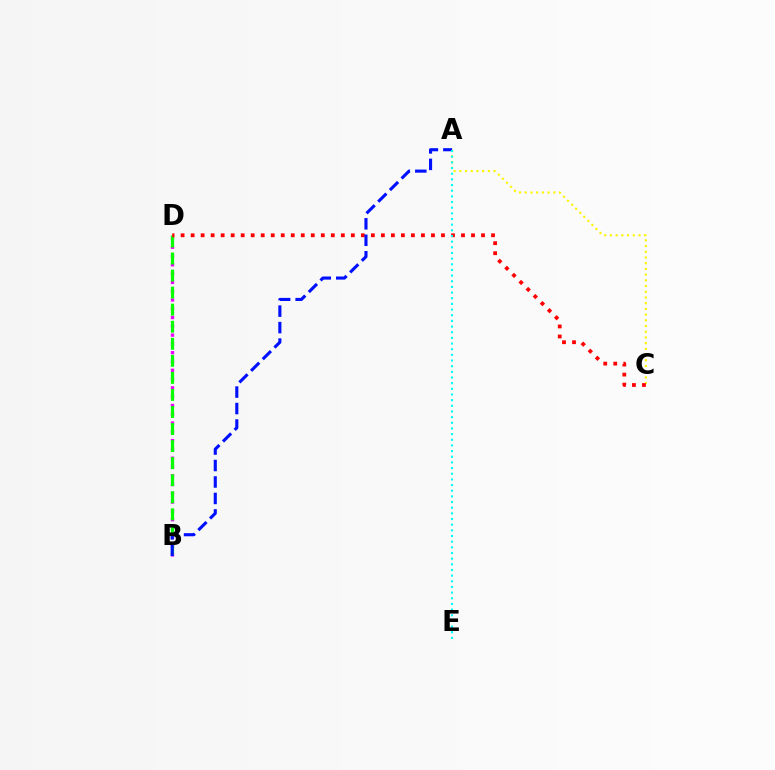{('A', 'C'): [{'color': '#fcf500', 'line_style': 'dotted', 'thickness': 1.55}], ('B', 'D'): [{'color': '#ee00ff', 'line_style': 'dotted', 'thickness': 2.39}, {'color': '#08ff00', 'line_style': 'dashed', 'thickness': 2.32}], ('C', 'D'): [{'color': '#ff0000', 'line_style': 'dotted', 'thickness': 2.72}], ('A', 'B'): [{'color': '#0010ff', 'line_style': 'dashed', 'thickness': 2.24}], ('A', 'E'): [{'color': '#00fff6', 'line_style': 'dotted', 'thickness': 1.54}]}